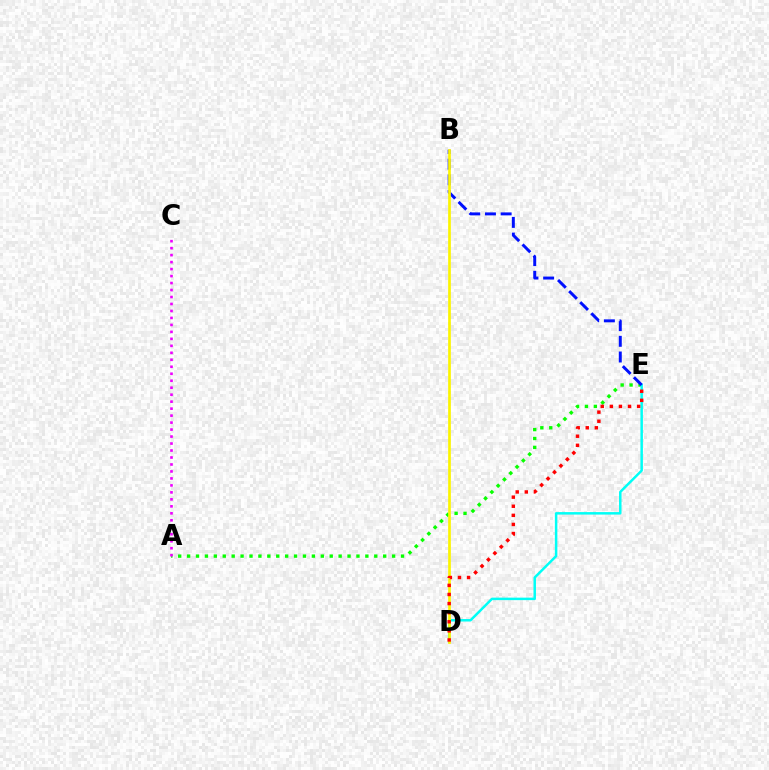{('A', 'E'): [{'color': '#08ff00', 'line_style': 'dotted', 'thickness': 2.42}], ('D', 'E'): [{'color': '#00fff6', 'line_style': 'solid', 'thickness': 1.79}, {'color': '#ff0000', 'line_style': 'dotted', 'thickness': 2.47}], ('B', 'E'): [{'color': '#0010ff', 'line_style': 'dashed', 'thickness': 2.13}], ('B', 'D'): [{'color': '#fcf500', 'line_style': 'solid', 'thickness': 1.94}], ('A', 'C'): [{'color': '#ee00ff', 'line_style': 'dotted', 'thickness': 1.9}]}